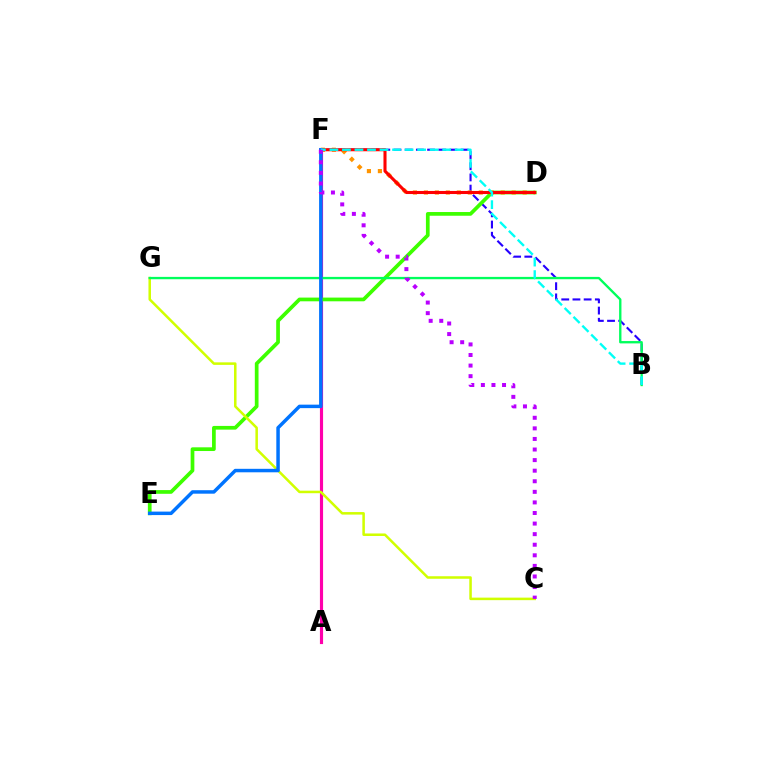{('B', 'F'): [{'color': '#2500ff', 'line_style': 'dashed', 'thickness': 1.52}, {'color': '#00fff6', 'line_style': 'dashed', 'thickness': 1.7}], ('A', 'F'): [{'color': '#ff00ac', 'line_style': 'solid', 'thickness': 2.27}], ('D', 'E'): [{'color': '#3dff00', 'line_style': 'solid', 'thickness': 2.67}], ('C', 'G'): [{'color': '#d1ff00', 'line_style': 'solid', 'thickness': 1.82}], ('B', 'G'): [{'color': '#00ff5c', 'line_style': 'solid', 'thickness': 1.69}], ('D', 'F'): [{'color': '#ff9400', 'line_style': 'dotted', 'thickness': 2.98}, {'color': '#ff0000', 'line_style': 'solid', 'thickness': 2.21}], ('E', 'F'): [{'color': '#0074ff', 'line_style': 'solid', 'thickness': 2.51}], ('C', 'F'): [{'color': '#b900ff', 'line_style': 'dotted', 'thickness': 2.87}]}